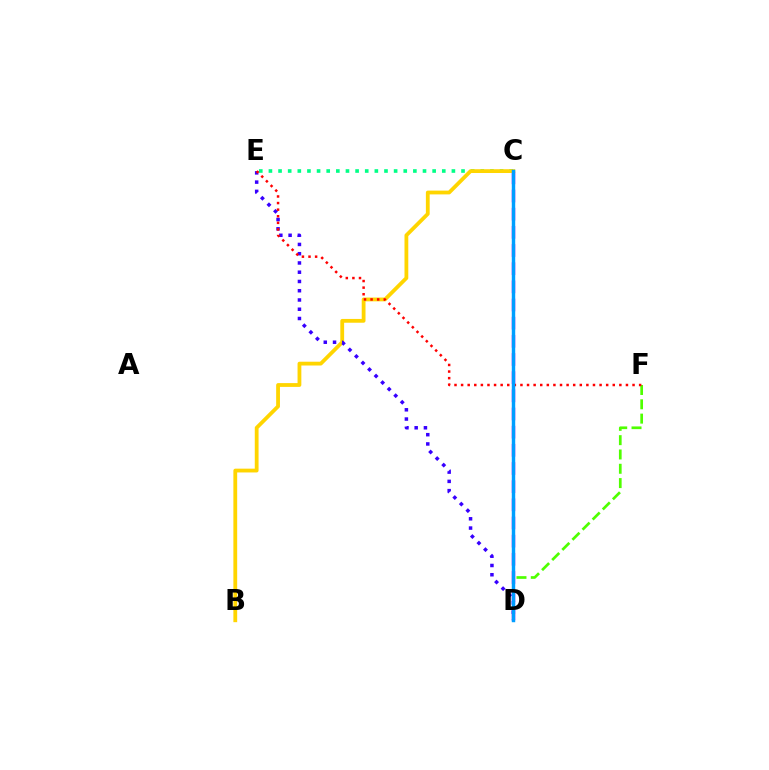{('C', 'D'): [{'color': '#ff00ed', 'line_style': 'dashed', 'thickness': 2.47}, {'color': '#009eff', 'line_style': 'solid', 'thickness': 2.48}], ('C', 'E'): [{'color': '#00ff86', 'line_style': 'dotted', 'thickness': 2.62}], ('B', 'C'): [{'color': '#ffd500', 'line_style': 'solid', 'thickness': 2.73}], ('D', 'E'): [{'color': '#3700ff', 'line_style': 'dotted', 'thickness': 2.52}], ('D', 'F'): [{'color': '#4fff00', 'line_style': 'dashed', 'thickness': 1.94}], ('E', 'F'): [{'color': '#ff0000', 'line_style': 'dotted', 'thickness': 1.79}]}